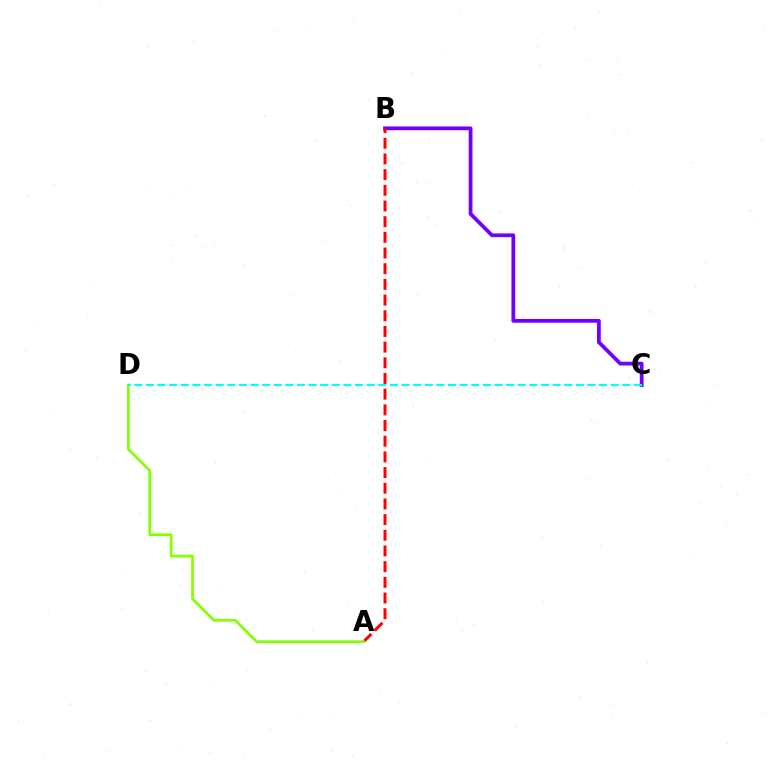{('B', 'C'): [{'color': '#7200ff', 'line_style': 'solid', 'thickness': 2.71}], ('A', 'B'): [{'color': '#ff0000', 'line_style': 'dashed', 'thickness': 2.13}], ('A', 'D'): [{'color': '#84ff00', 'line_style': 'solid', 'thickness': 1.96}], ('C', 'D'): [{'color': '#00fff6', 'line_style': 'dashed', 'thickness': 1.58}]}